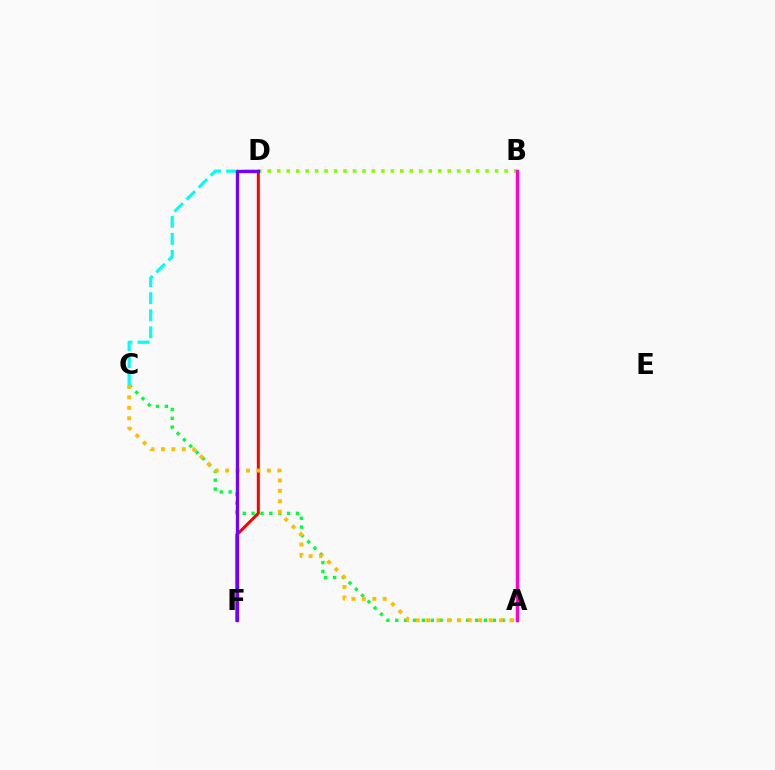{('D', 'F'): [{'color': '#ff0000', 'line_style': 'solid', 'thickness': 2.17}, {'color': '#7200ff', 'line_style': 'solid', 'thickness': 2.39}], ('A', 'B'): [{'color': '#004bff', 'line_style': 'dotted', 'thickness': 1.84}, {'color': '#ff00cf', 'line_style': 'solid', 'thickness': 2.47}], ('A', 'C'): [{'color': '#00ff39', 'line_style': 'dotted', 'thickness': 2.41}, {'color': '#ffbd00', 'line_style': 'dotted', 'thickness': 2.83}], ('B', 'D'): [{'color': '#84ff00', 'line_style': 'dotted', 'thickness': 2.57}], ('C', 'D'): [{'color': '#00fff6', 'line_style': 'dashed', 'thickness': 2.32}]}